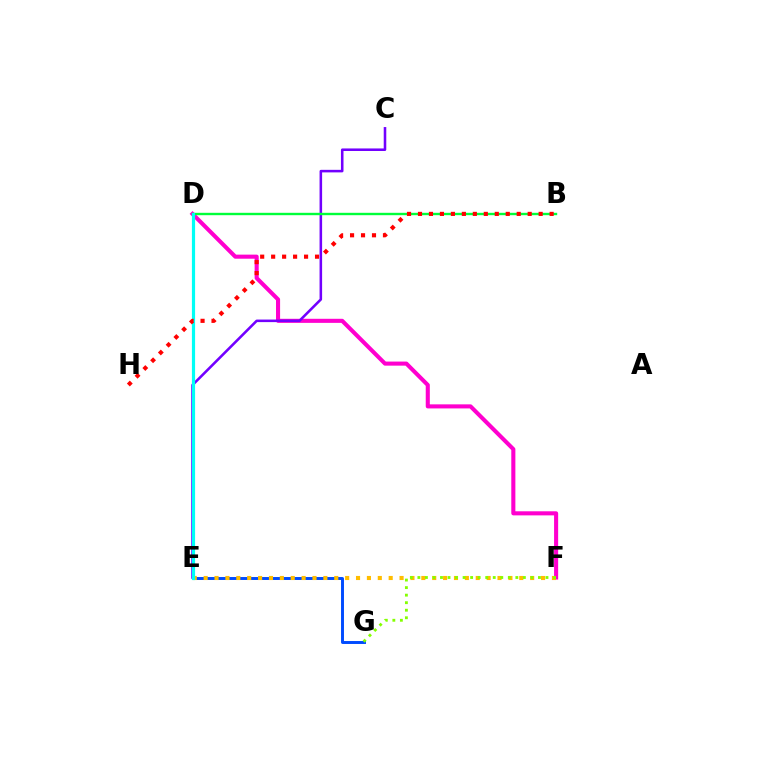{('D', 'F'): [{'color': '#ff00cf', 'line_style': 'solid', 'thickness': 2.94}], ('E', 'G'): [{'color': '#004bff', 'line_style': 'solid', 'thickness': 2.11}], ('E', 'F'): [{'color': '#ffbd00', 'line_style': 'dotted', 'thickness': 2.96}], ('C', 'E'): [{'color': '#7200ff', 'line_style': 'solid', 'thickness': 1.84}], ('B', 'D'): [{'color': '#00ff39', 'line_style': 'solid', 'thickness': 1.71}], ('D', 'E'): [{'color': '#00fff6', 'line_style': 'solid', 'thickness': 2.3}], ('F', 'G'): [{'color': '#84ff00', 'line_style': 'dotted', 'thickness': 2.05}], ('B', 'H'): [{'color': '#ff0000', 'line_style': 'dotted', 'thickness': 2.98}]}